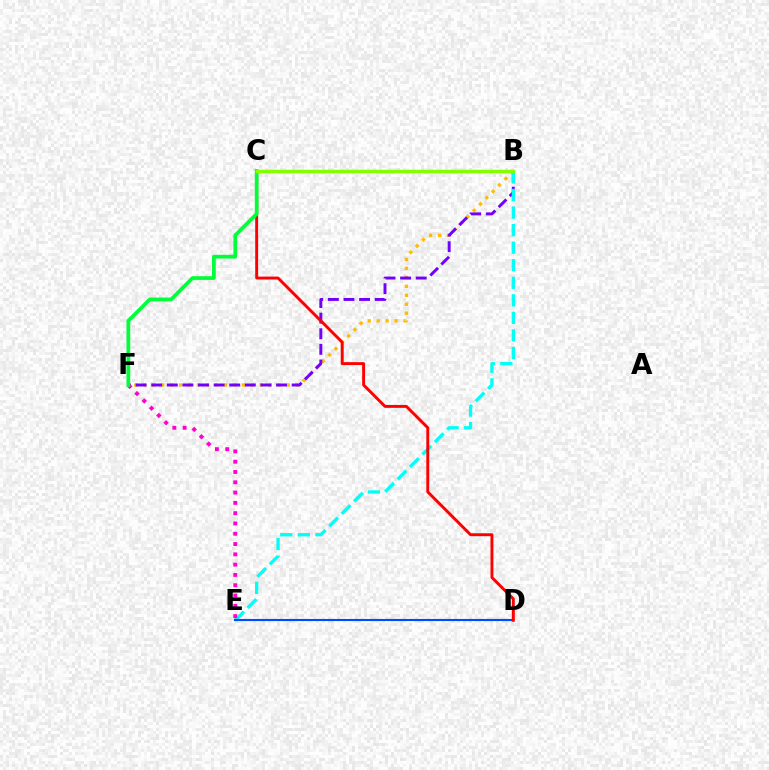{('B', 'F'): [{'color': '#ffbd00', 'line_style': 'dotted', 'thickness': 2.44}, {'color': '#7200ff', 'line_style': 'dashed', 'thickness': 2.12}], ('B', 'E'): [{'color': '#00fff6', 'line_style': 'dashed', 'thickness': 2.39}], ('E', 'F'): [{'color': '#ff00cf', 'line_style': 'dotted', 'thickness': 2.8}], ('D', 'E'): [{'color': '#004bff', 'line_style': 'solid', 'thickness': 1.53}], ('C', 'D'): [{'color': '#ff0000', 'line_style': 'solid', 'thickness': 2.1}], ('C', 'F'): [{'color': '#00ff39', 'line_style': 'solid', 'thickness': 2.69}], ('B', 'C'): [{'color': '#84ff00', 'line_style': 'solid', 'thickness': 2.51}]}